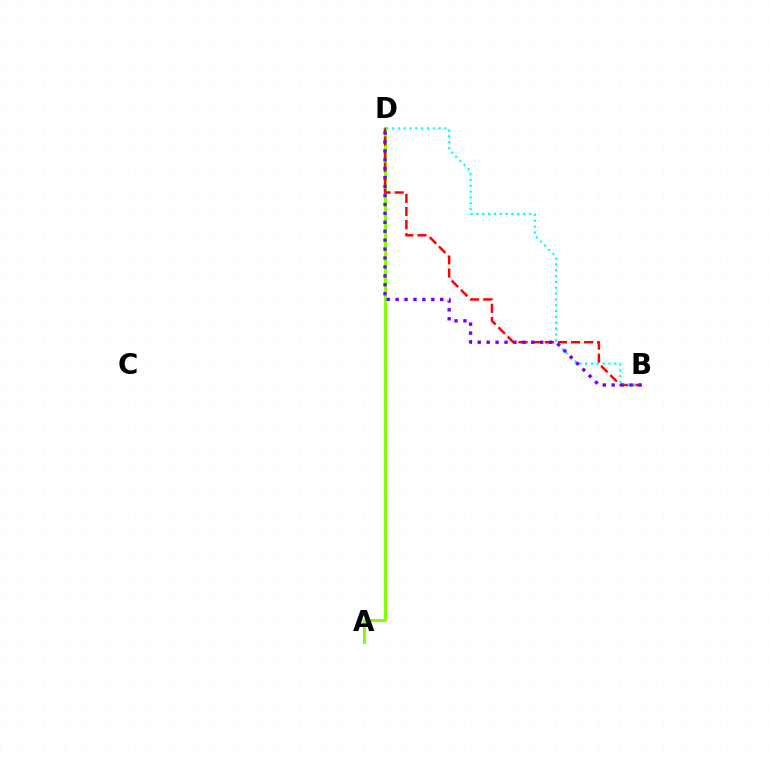{('A', 'D'): [{'color': '#84ff00', 'line_style': 'solid', 'thickness': 2.16}], ('B', 'D'): [{'color': '#ff0000', 'line_style': 'dashed', 'thickness': 1.78}, {'color': '#00fff6', 'line_style': 'dotted', 'thickness': 1.58}, {'color': '#7200ff', 'line_style': 'dotted', 'thickness': 2.42}]}